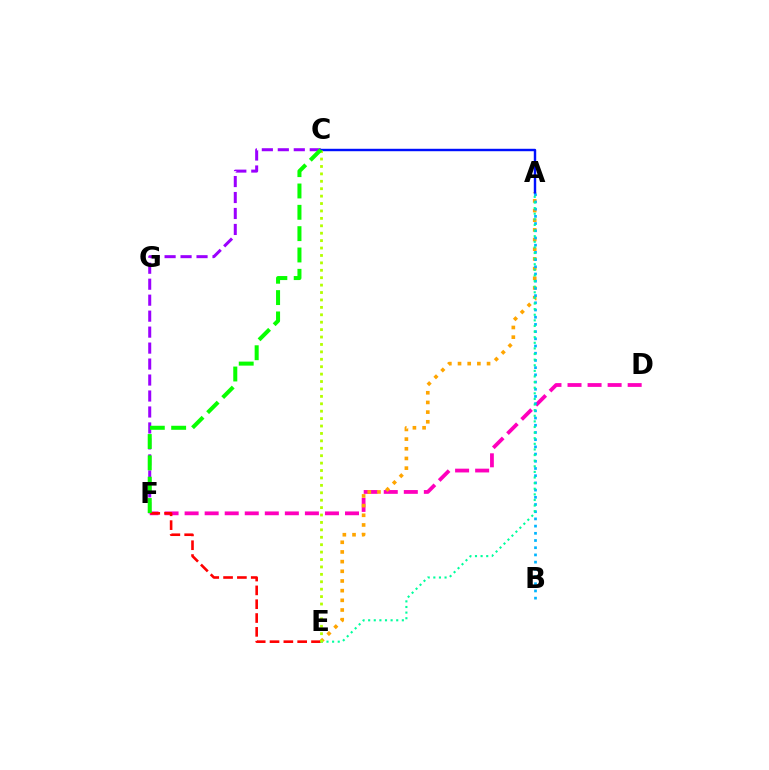{('D', 'F'): [{'color': '#ff00bd', 'line_style': 'dashed', 'thickness': 2.72}], ('C', 'F'): [{'color': '#9b00ff', 'line_style': 'dashed', 'thickness': 2.17}, {'color': '#08ff00', 'line_style': 'dashed', 'thickness': 2.9}], ('A', 'E'): [{'color': '#ffa500', 'line_style': 'dotted', 'thickness': 2.63}, {'color': '#00ff9d', 'line_style': 'dotted', 'thickness': 1.53}], ('A', 'C'): [{'color': '#0010ff', 'line_style': 'solid', 'thickness': 1.75}], ('A', 'B'): [{'color': '#00b5ff', 'line_style': 'dotted', 'thickness': 1.96}], ('E', 'F'): [{'color': '#ff0000', 'line_style': 'dashed', 'thickness': 1.88}], ('C', 'E'): [{'color': '#b3ff00', 'line_style': 'dotted', 'thickness': 2.01}]}